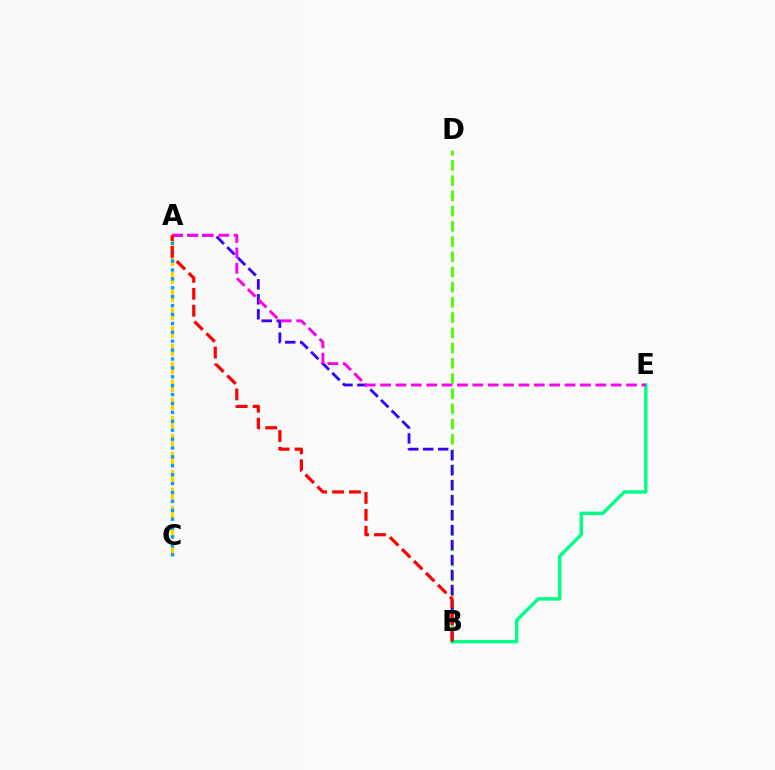{('A', 'C'): [{'color': '#ffd500', 'line_style': 'dashed', 'thickness': 2.45}, {'color': '#009eff', 'line_style': 'dotted', 'thickness': 2.42}], ('B', 'D'): [{'color': '#4fff00', 'line_style': 'dashed', 'thickness': 2.07}], ('B', 'E'): [{'color': '#00ff86', 'line_style': 'solid', 'thickness': 2.48}], ('A', 'B'): [{'color': '#3700ff', 'line_style': 'dashed', 'thickness': 2.03}, {'color': '#ff0000', 'line_style': 'dashed', 'thickness': 2.3}], ('A', 'E'): [{'color': '#ff00ed', 'line_style': 'dashed', 'thickness': 2.09}]}